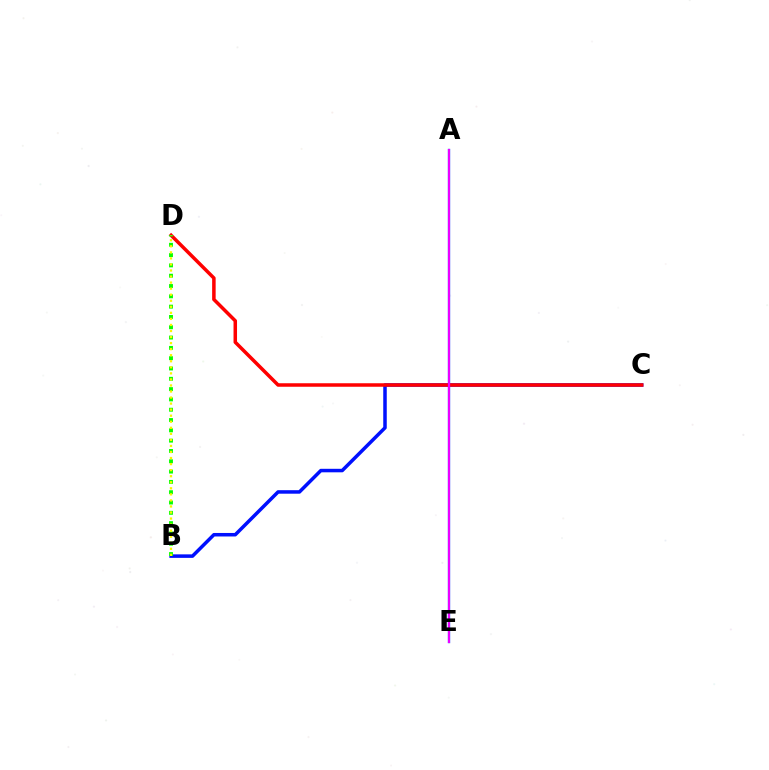{('A', 'E'): [{'color': '#00fff6', 'line_style': 'solid', 'thickness': 1.69}, {'color': '#ee00ff', 'line_style': 'solid', 'thickness': 1.65}], ('B', 'C'): [{'color': '#0010ff', 'line_style': 'solid', 'thickness': 2.53}], ('C', 'D'): [{'color': '#ff0000', 'line_style': 'solid', 'thickness': 2.53}], ('B', 'D'): [{'color': '#08ff00', 'line_style': 'dotted', 'thickness': 2.8}, {'color': '#fcf500', 'line_style': 'dotted', 'thickness': 1.64}]}